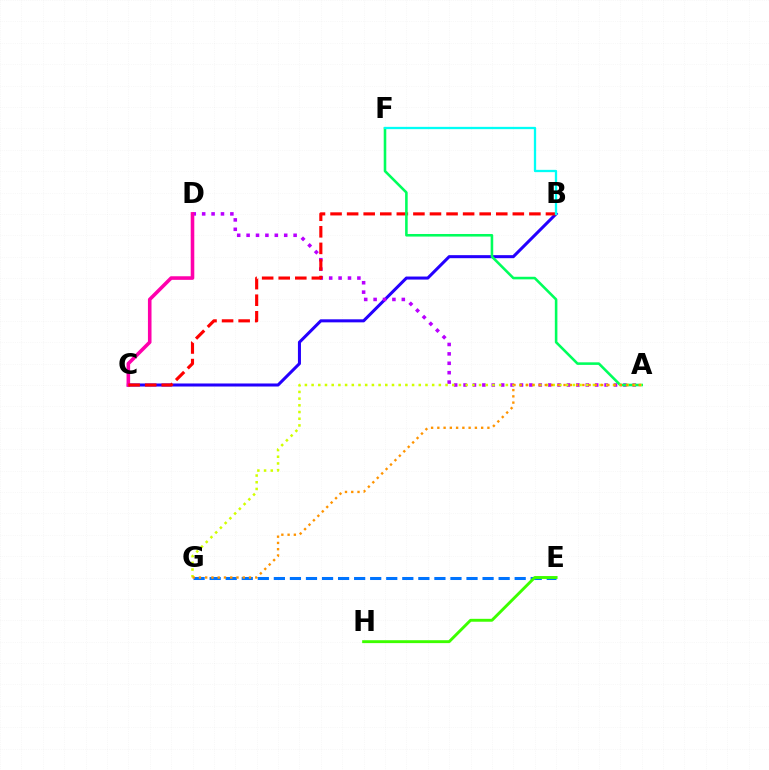{('E', 'G'): [{'color': '#0074ff', 'line_style': 'dashed', 'thickness': 2.18}], ('B', 'C'): [{'color': '#2500ff', 'line_style': 'solid', 'thickness': 2.19}, {'color': '#ff0000', 'line_style': 'dashed', 'thickness': 2.25}], ('A', 'D'): [{'color': '#b900ff', 'line_style': 'dotted', 'thickness': 2.55}], ('C', 'D'): [{'color': '#ff00ac', 'line_style': 'solid', 'thickness': 2.58}], ('A', 'F'): [{'color': '#00ff5c', 'line_style': 'solid', 'thickness': 1.85}], ('A', 'G'): [{'color': '#d1ff00', 'line_style': 'dotted', 'thickness': 1.82}, {'color': '#ff9400', 'line_style': 'dotted', 'thickness': 1.7}], ('E', 'H'): [{'color': '#3dff00', 'line_style': 'solid', 'thickness': 2.08}], ('B', 'F'): [{'color': '#00fff6', 'line_style': 'solid', 'thickness': 1.65}]}